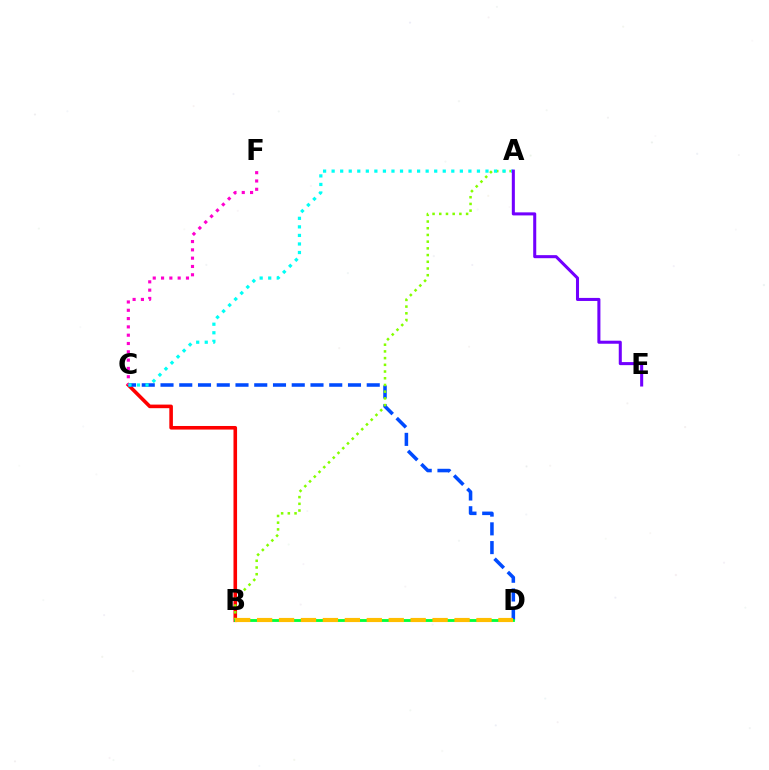{('B', 'C'): [{'color': '#ff0000', 'line_style': 'solid', 'thickness': 2.58}], ('C', 'D'): [{'color': '#004bff', 'line_style': 'dashed', 'thickness': 2.55}], ('C', 'F'): [{'color': '#ff00cf', 'line_style': 'dotted', 'thickness': 2.26}], ('A', 'B'): [{'color': '#84ff00', 'line_style': 'dotted', 'thickness': 1.82}], ('A', 'C'): [{'color': '#00fff6', 'line_style': 'dotted', 'thickness': 2.32}], ('B', 'D'): [{'color': '#00ff39', 'line_style': 'solid', 'thickness': 2.04}, {'color': '#ffbd00', 'line_style': 'dashed', 'thickness': 2.98}], ('A', 'E'): [{'color': '#7200ff', 'line_style': 'solid', 'thickness': 2.2}]}